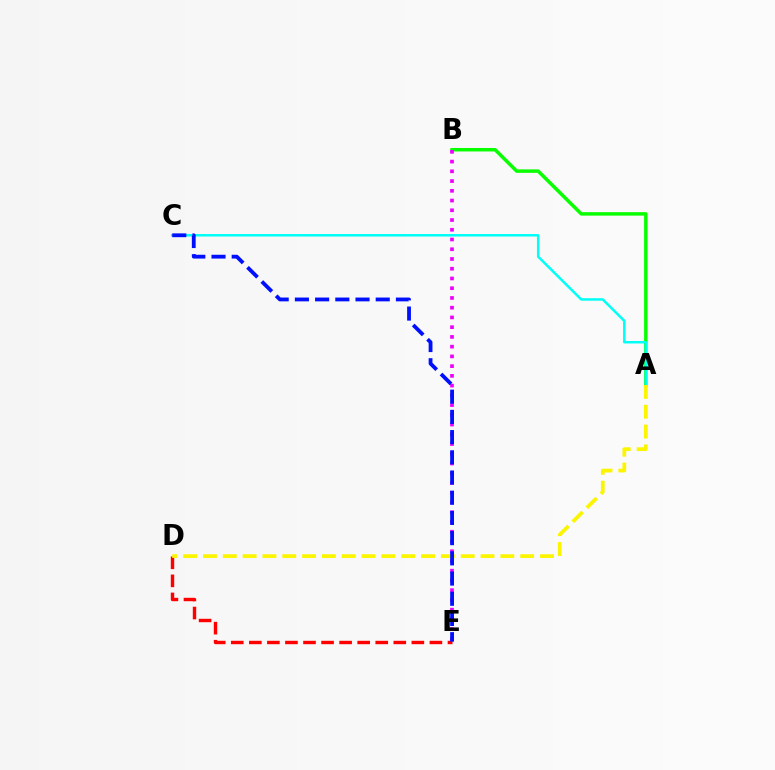{('D', 'E'): [{'color': '#ff0000', 'line_style': 'dashed', 'thickness': 2.45}], ('A', 'B'): [{'color': '#08ff00', 'line_style': 'solid', 'thickness': 2.5}], ('A', 'C'): [{'color': '#00fff6', 'line_style': 'solid', 'thickness': 1.8}], ('B', 'E'): [{'color': '#ee00ff', 'line_style': 'dotted', 'thickness': 2.65}], ('A', 'D'): [{'color': '#fcf500', 'line_style': 'dashed', 'thickness': 2.69}], ('C', 'E'): [{'color': '#0010ff', 'line_style': 'dashed', 'thickness': 2.75}]}